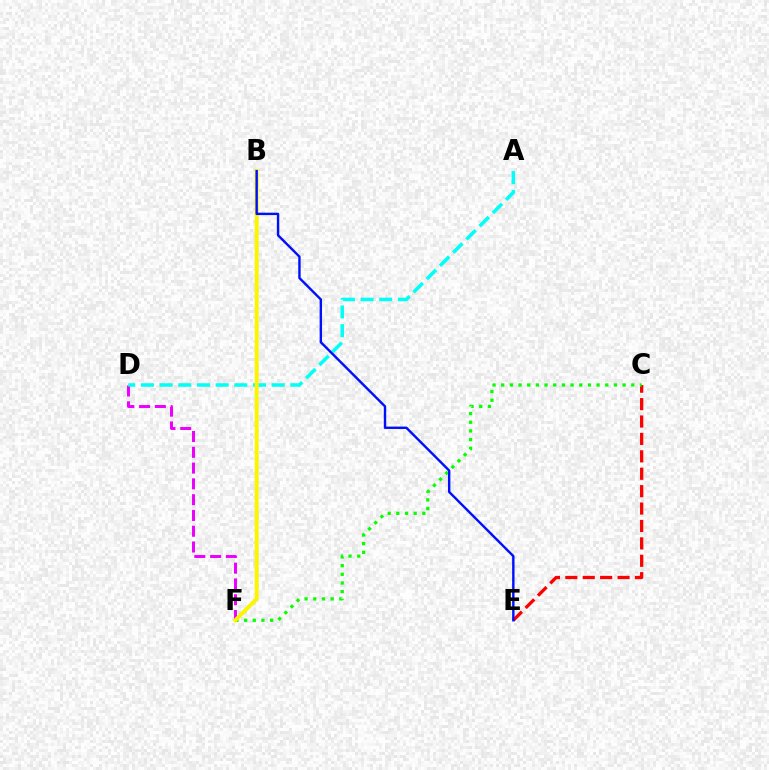{('C', 'E'): [{'color': '#ff0000', 'line_style': 'dashed', 'thickness': 2.37}], ('C', 'F'): [{'color': '#08ff00', 'line_style': 'dotted', 'thickness': 2.36}], ('D', 'F'): [{'color': '#ee00ff', 'line_style': 'dashed', 'thickness': 2.14}], ('A', 'D'): [{'color': '#00fff6', 'line_style': 'dashed', 'thickness': 2.54}], ('B', 'F'): [{'color': '#fcf500', 'line_style': 'solid', 'thickness': 2.84}], ('B', 'E'): [{'color': '#0010ff', 'line_style': 'solid', 'thickness': 1.73}]}